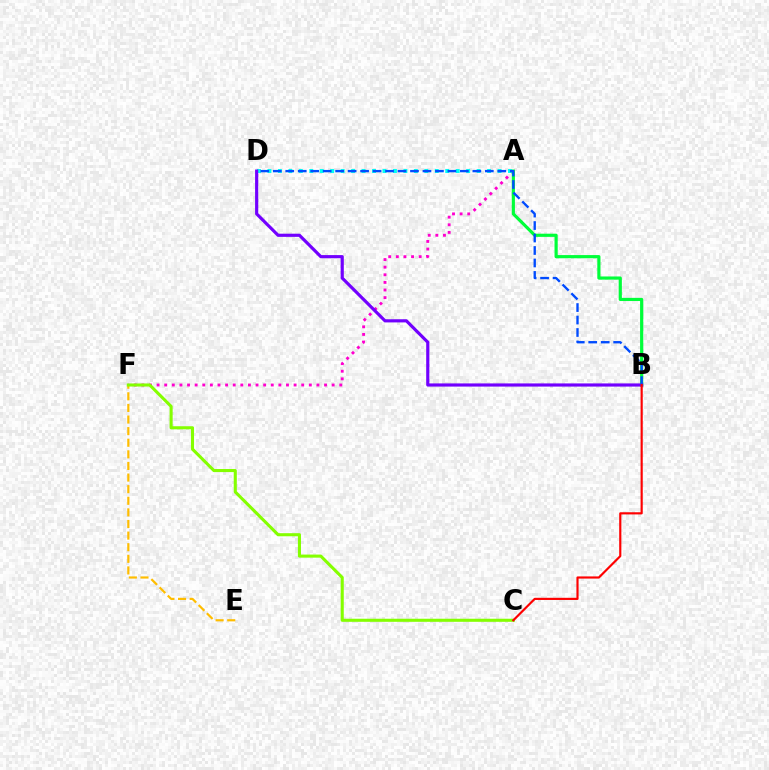{('A', 'F'): [{'color': '#ff00cf', 'line_style': 'dotted', 'thickness': 2.07}], ('A', 'D'): [{'color': '#00fff6', 'line_style': 'dotted', 'thickness': 2.84}], ('A', 'B'): [{'color': '#00ff39', 'line_style': 'solid', 'thickness': 2.29}], ('B', 'D'): [{'color': '#7200ff', 'line_style': 'solid', 'thickness': 2.28}, {'color': '#004bff', 'line_style': 'dashed', 'thickness': 1.69}], ('E', 'F'): [{'color': '#ffbd00', 'line_style': 'dashed', 'thickness': 1.58}], ('C', 'F'): [{'color': '#84ff00', 'line_style': 'solid', 'thickness': 2.22}], ('B', 'C'): [{'color': '#ff0000', 'line_style': 'solid', 'thickness': 1.56}]}